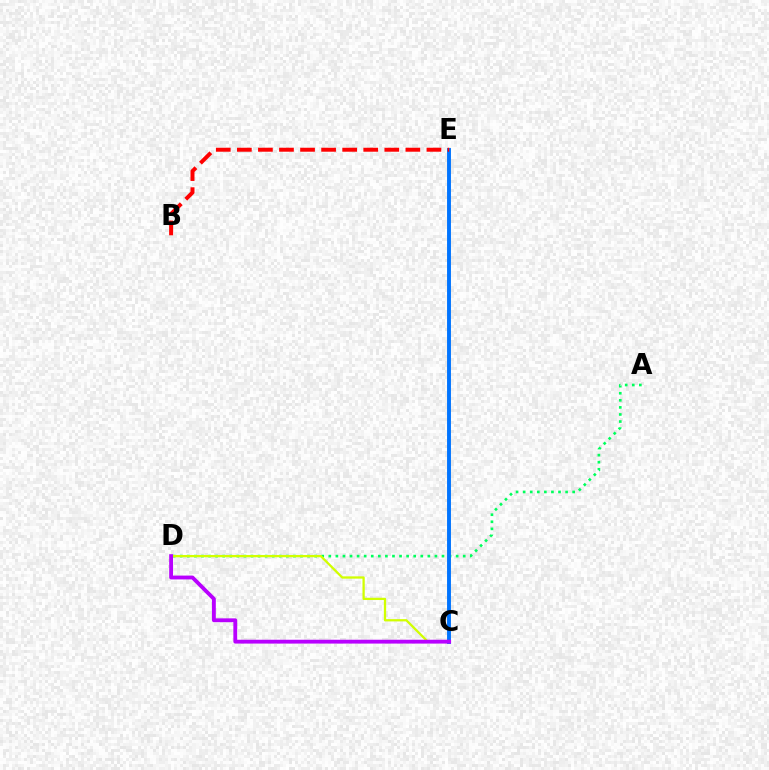{('A', 'D'): [{'color': '#00ff5c', 'line_style': 'dotted', 'thickness': 1.92}], ('C', 'D'): [{'color': '#d1ff00', 'line_style': 'solid', 'thickness': 1.63}, {'color': '#b900ff', 'line_style': 'solid', 'thickness': 2.76}], ('C', 'E'): [{'color': '#0074ff', 'line_style': 'solid', 'thickness': 2.81}], ('B', 'E'): [{'color': '#ff0000', 'line_style': 'dashed', 'thickness': 2.86}]}